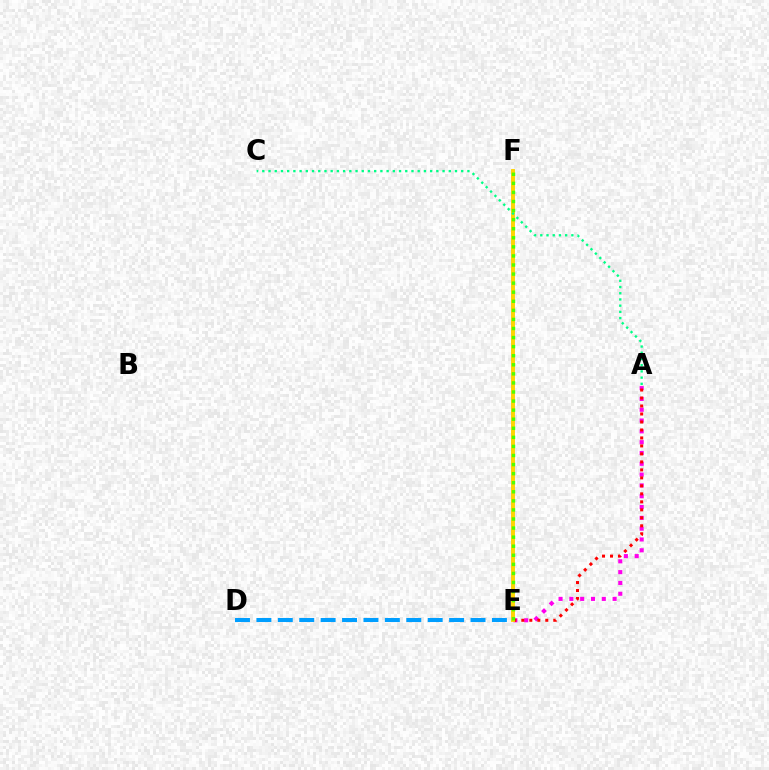{('A', 'E'): [{'color': '#ff00ed', 'line_style': 'dotted', 'thickness': 2.94}, {'color': '#ff0000', 'line_style': 'dotted', 'thickness': 2.17}], ('D', 'E'): [{'color': '#009eff', 'line_style': 'dashed', 'thickness': 2.91}], ('E', 'F'): [{'color': '#3700ff', 'line_style': 'solid', 'thickness': 1.78}, {'color': '#ffd500', 'line_style': 'solid', 'thickness': 2.79}, {'color': '#4fff00', 'line_style': 'dotted', 'thickness': 2.46}], ('A', 'C'): [{'color': '#00ff86', 'line_style': 'dotted', 'thickness': 1.69}]}